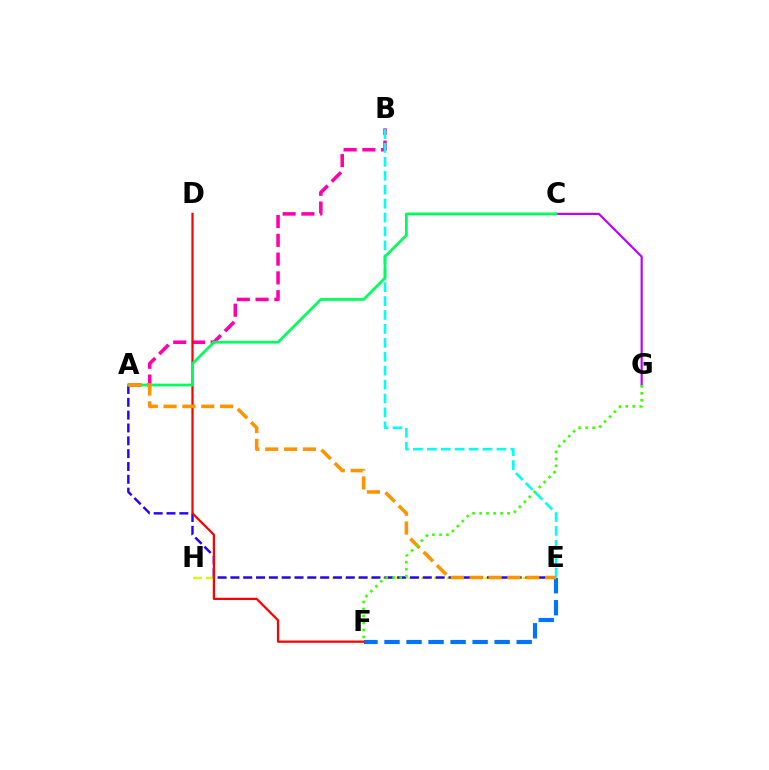{('E', 'H'): [{'color': '#d1ff00', 'line_style': 'dashed', 'thickness': 1.72}], ('A', 'E'): [{'color': '#2500ff', 'line_style': 'dashed', 'thickness': 1.74}, {'color': '#ff9400', 'line_style': 'dashed', 'thickness': 2.56}], ('E', 'F'): [{'color': '#0074ff', 'line_style': 'dashed', 'thickness': 2.99}], ('A', 'B'): [{'color': '#ff00ac', 'line_style': 'dashed', 'thickness': 2.55}], ('B', 'E'): [{'color': '#00fff6', 'line_style': 'dashed', 'thickness': 1.89}], ('D', 'F'): [{'color': '#ff0000', 'line_style': 'solid', 'thickness': 1.62}], ('C', 'G'): [{'color': '#b900ff', 'line_style': 'solid', 'thickness': 1.55}], ('A', 'C'): [{'color': '#00ff5c', 'line_style': 'solid', 'thickness': 1.99}], ('F', 'G'): [{'color': '#3dff00', 'line_style': 'dotted', 'thickness': 1.9}]}